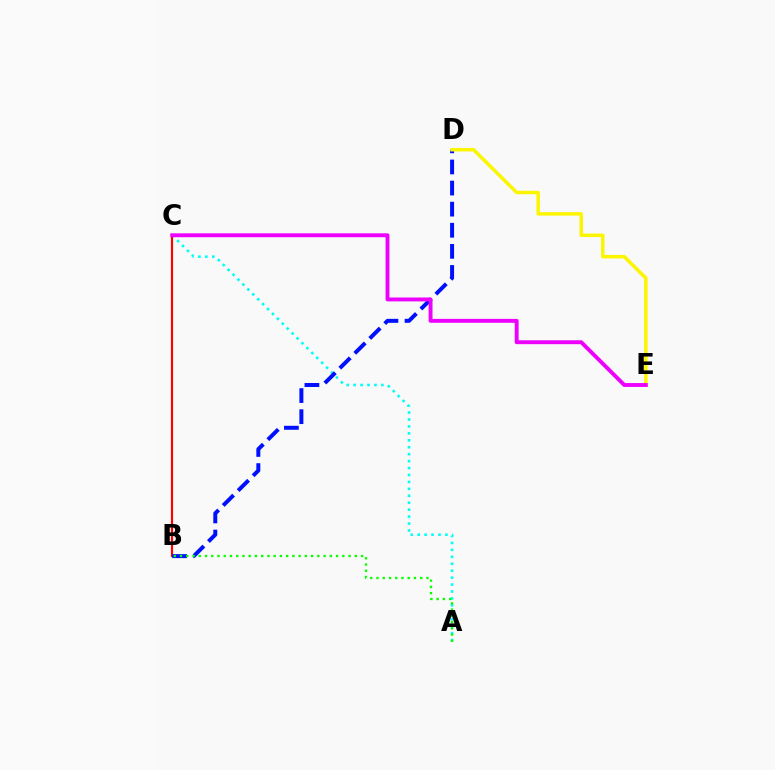{('A', 'C'): [{'color': '#00fff6', 'line_style': 'dotted', 'thickness': 1.89}], ('B', 'C'): [{'color': '#ff0000', 'line_style': 'solid', 'thickness': 1.54}], ('B', 'D'): [{'color': '#0010ff', 'line_style': 'dashed', 'thickness': 2.87}], ('D', 'E'): [{'color': '#fcf500', 'line_style': 'solid', 'thickness': 2.51}], ('A', 'B'): [{'color': '#08ff00', 'line_style': 'dotted', 'thickness': 1.7}], ('C', 'E'): [{'color': '#ee00ff', 'line_style': 'solid', 'thickness': 2.8}]}